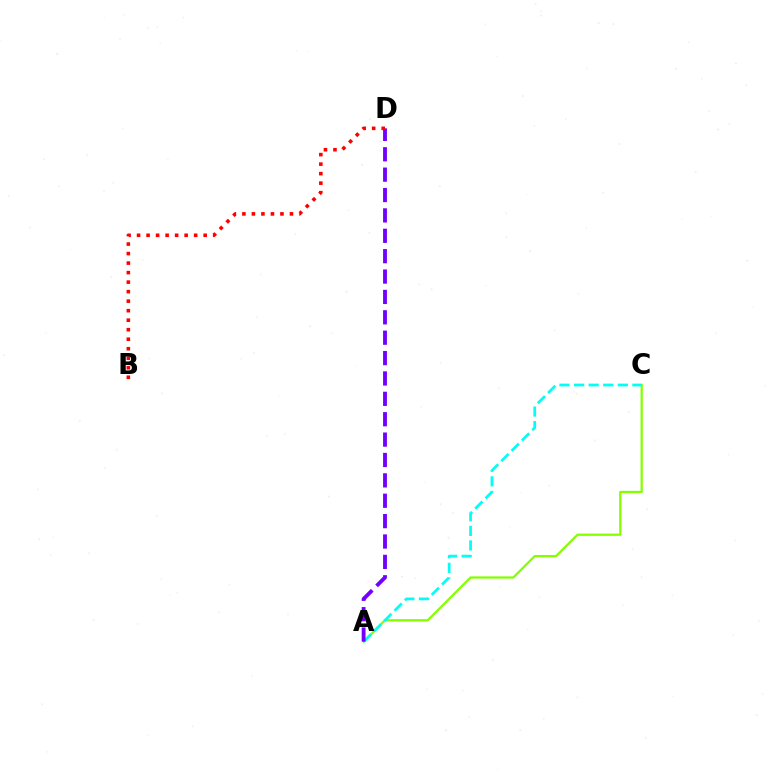{('A', 'C'): [{'color': '#84ff00', 'line_style': 'solid', 'thickness': 1.62}, {'color': '#00fff6', 'line_style': 'dashed', 'thickness': 1.98}], ('A', 'D'): [{'color': '#7200ff', 'line_style': 'dashed', 'thickness': 2.77}], ('B', 'D'): [{'color': '#ff0000', 'line_style': 'dotted', 'thickness': 2.59}]}